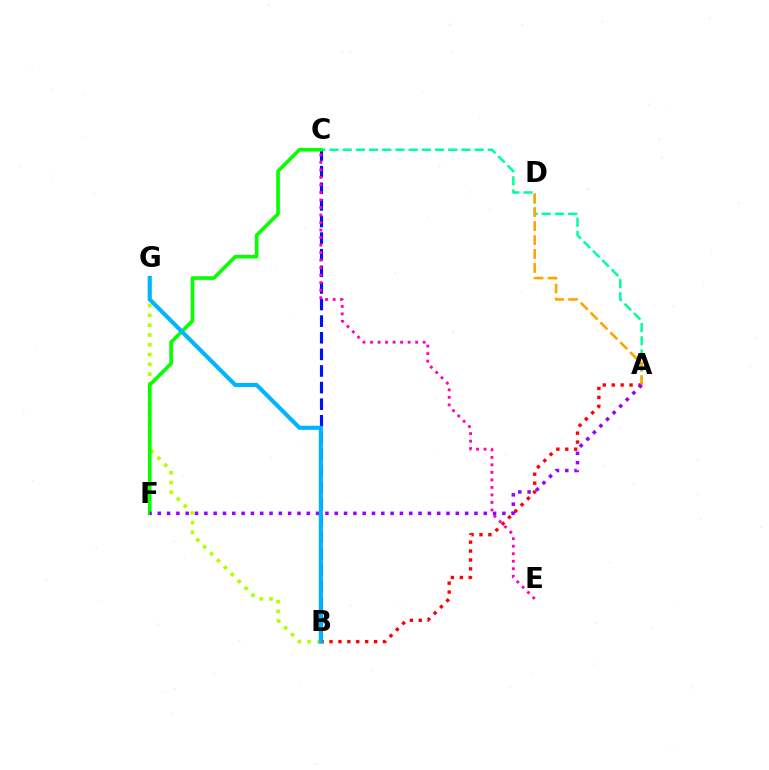{('A', 'C'): [{'color': '#00ff9d', 'line_style': 'dashed', 'thickness': 1.79}], ('B', 'C'): [{'color': '#0010ff', 'line_style': 'dashed', 'thickness': 2.26}], ('B', 'G'): [{'color': '#b3ff00', 'line_style': 'dotted', 'thickness': 2.66}, {'color': '#00b5ff', 'line_style': 'solid', 'thickness': 2.97}], ('C', 'F'): [{'color': '#08ff00', 'line_style': 'solid', 'thickness': 2.63}], ('A', 'B'): [{'color': '#ff0000', 'line_style': 'dotted', 'thickness': 2.42}], ('C', 'E'): [{'color': '#ff00bd', 'line_style': 'dotted', 'thickness': 2.04}], ('A', 'D'): [{'color': '#ffa500', 'line_style': 'dashed', 'thickness': 1.9}], ('A', 'F'): [{'color': '#9b00ff', 'line_style': 'dotted', 'thickness': 2.53}]}